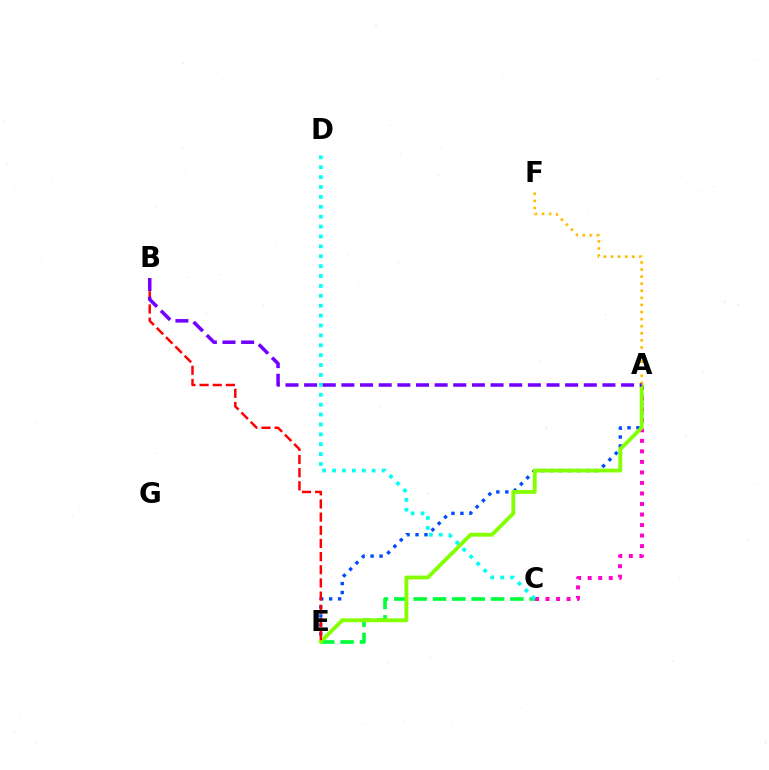{('A', 'C'): [{'color': '#ff00cf', 'line_style': 'dotted', 'thickness': 2.86}], ('C', 'E'): [{'color': '#00ff39', 'line_style': 'dashed', 'thickness': 2.63}], ('A', 'E'): [{'color': '#004bff', 'line_style': 'dotted', 'thickness': 2.43}, {'color': '#84ff00', 'line_style': 'solid', 'thickness': 2.77}], ('B', 'E'): [{'color': '#ff0000', 'line_style': 'dashed', 'thickness': 1.79}], ('C', 'D'): [{'color': '#00fff6', 'line_style': 'dotted', 'thickness': 2.69}], ('A', 'F'): [{'color': '#ffbd00', 'line_style': 'dotted', 'thickness': 1.93}], ('A', 'B'): [{'color': '#7200ff', 'line_style': 'dashed', 'thickness': 2.53}]}